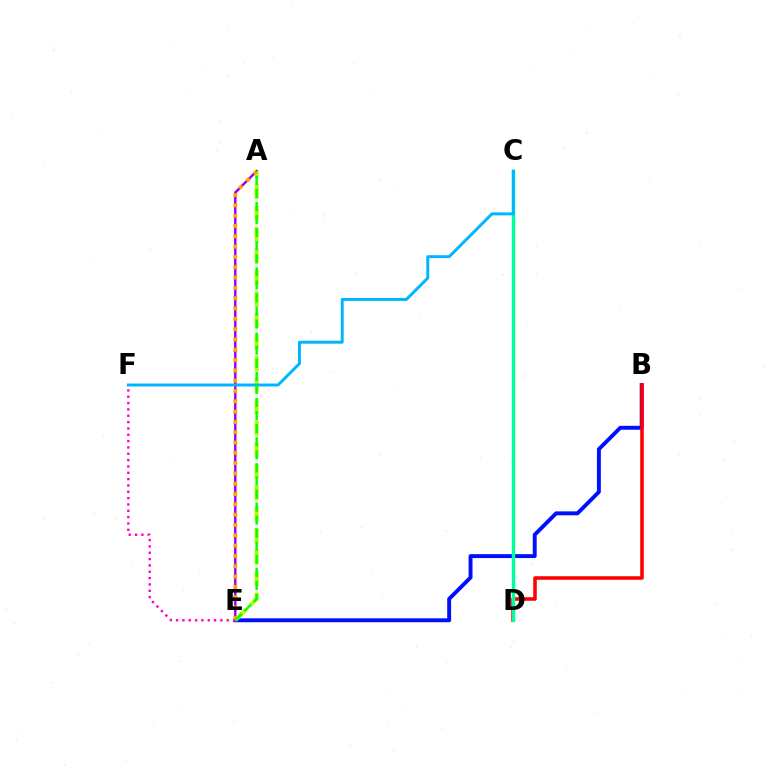{('B', 'E'): [{'color': '#0010ff', 'line_style': 'solid', 'thickness': 2.82}], ('A', 'E'): [{'color': '#9b00ff', 'line_style': 'solid', 'thickness': 1.77}, {'color': '#b3ff00', 'line_style': 'dashed', 'thickness': 2.92}, {'color': '#ffa500', 'line_style': 'dotted', 'thickness': 2.8}, {'color': '#08ff00', 'line_style': 'dashed', 'thickness': 1.77}], ('B', 'D'): [{'color': '#ff0000', 'line_style': 'solid', 'thickness': 2.55}], ('C', 'D'): [{'color': '#00ff9d', 'line_style': 'solid', 'thickness': 2.43}], ('E', 'F'): [{'color': '#ff00bd', 'line_style': 'dotted', 'thickness': 1.72}], ('C', 'F'): [{'color': '#00b5ff', 'line_style': 'solid', 'thickness': 2.12}]}